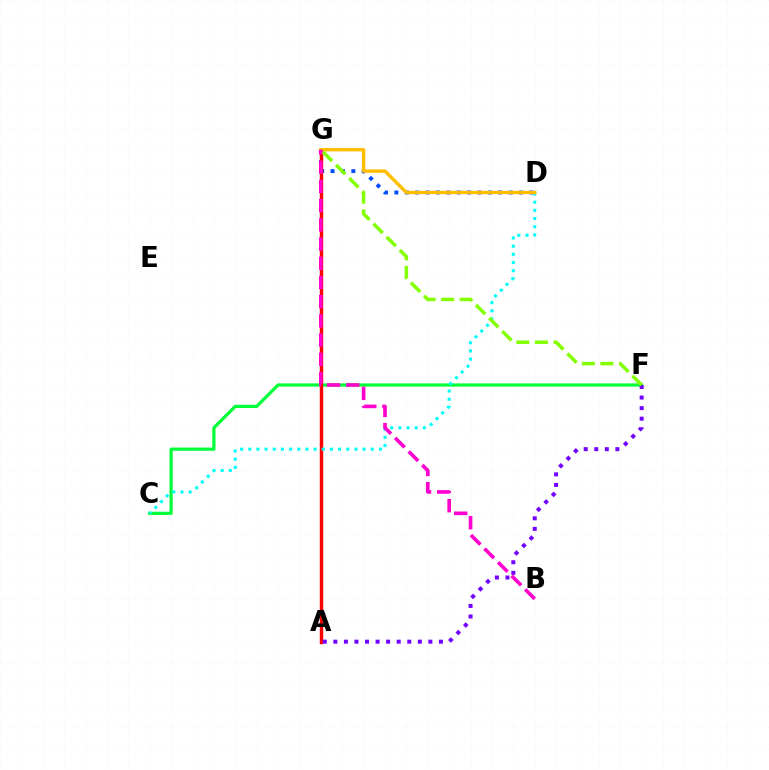{('C', 'F'): [{'color': '#00ff39', 'line_style': 'solid', 'thickness': 2.32}], ('D', 'G'): [{'color': '#004bff', 'line_style': 'dotted', 'thickness': 2.82}, {'color': '#ffbd00', 'line_style': 'solid', 'thickness': 2.44}], ('A', 'G'): [{'color': '#ff0000', 'line_style': 'solid', 'thickness': 2.47}], ('C', 'D'): [{'color': '#00fff6', 'line_style': 'dotted', 'thickness': 2.22}], ('B', 'G'): [{'color': '#ff00cf', 'line_style': 'dashed', 'thickness': 2.61}], ('A', 'F'): [{'color': '#7200ff', 'line_style': 'dotted', 'thickness': 2.87}], ('F', 'G'): [{'color': '#84ff00', 'line_style': 'dashed', 'thickness': 2.52}]}